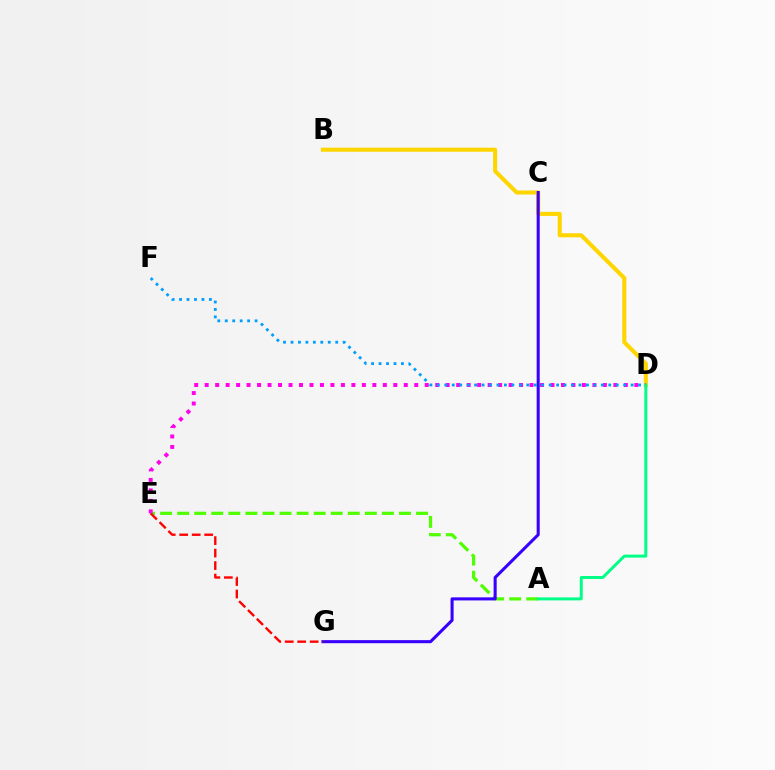{('A', 'E'): [{'color': '#4fff00', 'line_style': 'dashed', 'thickness': 2.32}], ('B', 'D'): [{'color': '#ffd500', 'line_style': 'solid', 'thickness': 2.93}], ('C', 'G'): [{'color': '#3700ff', 'line_style': 'solid', 'thickness': 2.21}], ('E', 'G'): [{'color': '#ff0000', 'line_style': 'dashed', 'thickness': 1.7}], ('D', 'E'): [{'color': '#ff00ed', 'line_style': 'dotted', 'thickness': 2.85}], ('A', 'D'): [{'color': '#00ff86', 'line_style': 'solid', 'thickness': 2.14}], ('D', 'F'): [{'color': '#009eff', 'line_style': 'dotted', 'thickness': 2.03}]}